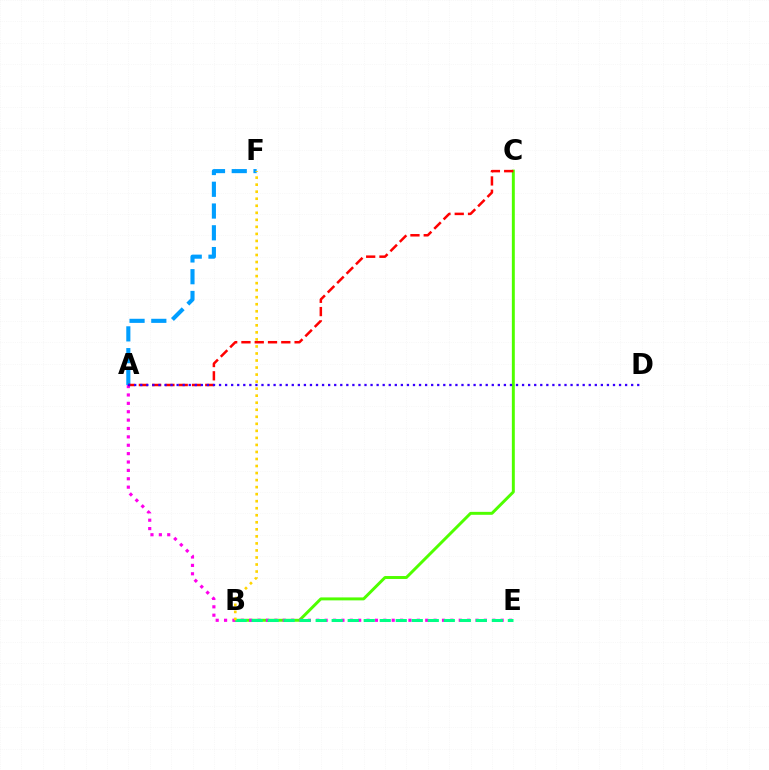{('A', 'F'): [{'color': '#009eff', 'line_style': 'dashed', 'thickness': 2.96}], ('B', 'C'): [{'color': '#4fff00', 'line_style': 'solid', 'thickness': 2.13}], ('A', 'E'): [{'color': '#ff00ed', 'line_style': 'dotted', 'thickness': 2.28}], ('A', 'C'): [{'color': '#ff0000', 'line_style': 'dashed', 'thickness': 1.8}], ('A', 'D'): [{'color': '#3700ff', 'line_style': 'dotted', 'thickness': 1.65}], ('B', 'E'): [{'color': '#00ff86', 'line_style': 'dashed', 'thickness': 2.18}], ('B', 'F'): [{'color': '#ffd500', 'line_style': 'dotted', 'thickness': 1.91}]}